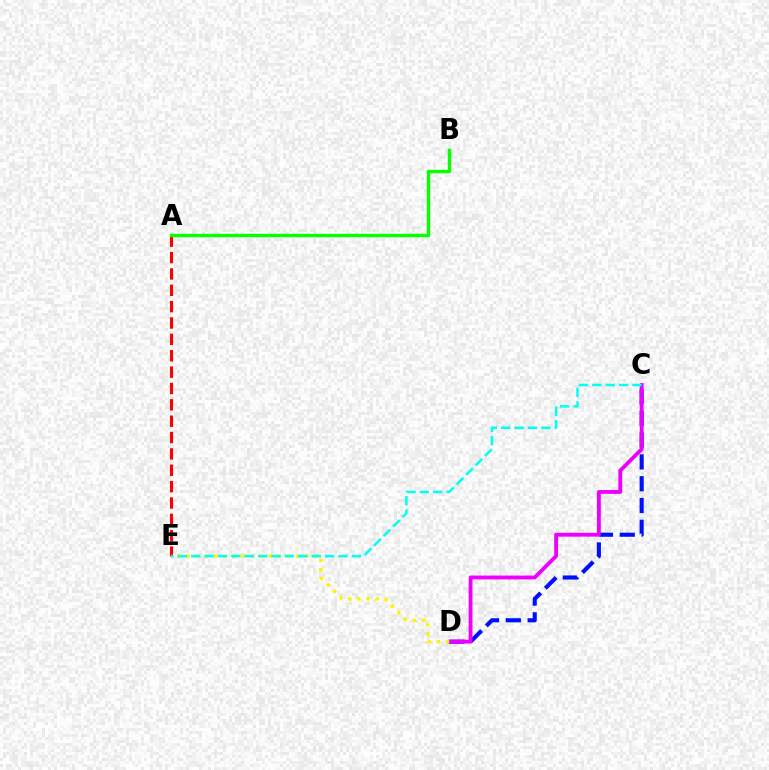{('A', 'E'): [{'color': '#ff0000', 'line_style': 'dashed', 'thickness': 2.22}], ('A', 'B'): [{'color': '#08ff00', 'line_style': 'solid', 'thickness': 2.45}], ('C', 'D'): [{'color': '#0010ff', 'line_style': 'dashed', 'thickness': 2.96}, {'color': '#ee00ff', 'line_style': 'solid', 'thickness': 2.77}], ('D', 'E'): [{'color': '#fcf500', 'line_style': 'dotted', 'thickness': 2.48}], ('C', 'E'): [{'color': '#00fff6', 'line_style': 'dashed', 'thickness': 1.82}]}